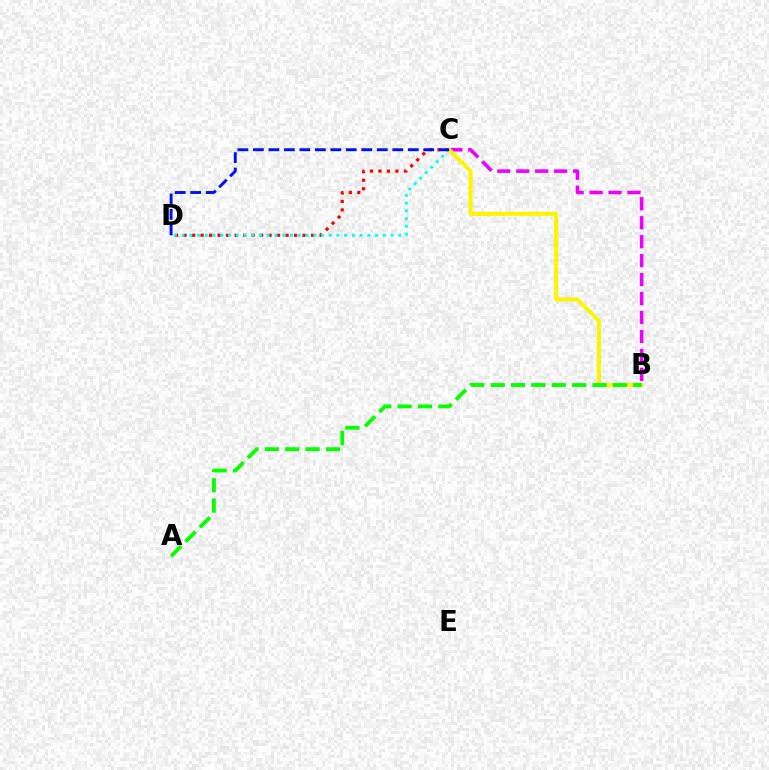{('C', 'D'): [{'color': '#ff0000', 'line_style': 'dotted', 'thickness': 2.31}, {'color': '#00fff6', 'line_style': 'dotted', 'thickness': 2.1}, {'color': '#0010ff', 'line_style': 'dashed', 'thickness': 2.1}], ('B', 'C'): [{'color': '#ee00ff', 'line_style': 'dashed', 'thickness': 2.57}, {'color': '#fcf500', 'line_style': 'solid', 'thickness': 2.87}], ('A', 'B'): [{'color': '#08ff00', 'line_style': 'dashed', 'thickness': 2.77}]}